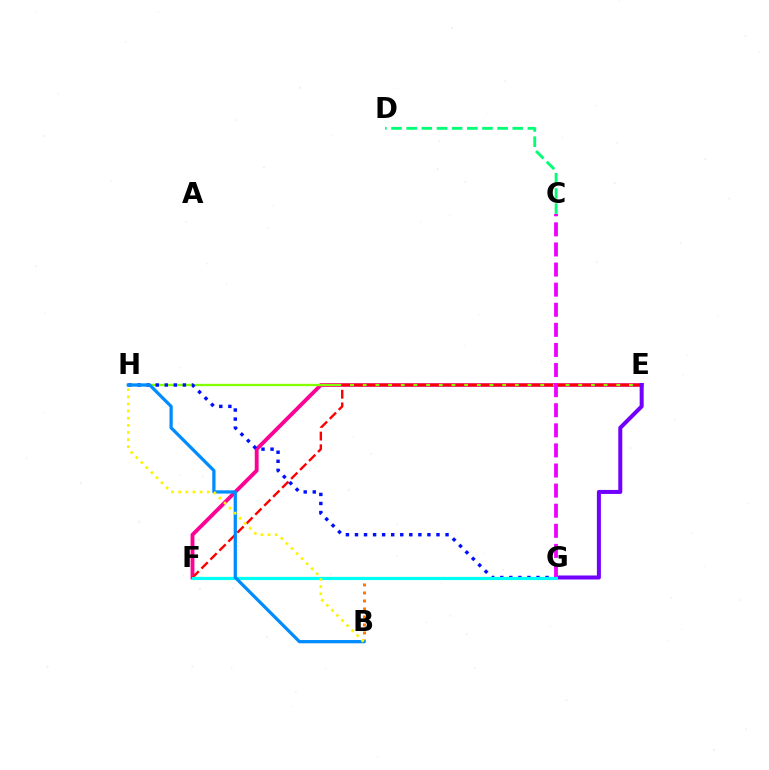{('F', 'G'): [{'color': '#08ff00', 'line_style': 'solid', 'thickness': 1.51}, {'color': '#00fff6', 'line_style': 'solid', 'thickness': 2.26}], ('E', 'F'): [{'color': '#ff0094', 'line_style': 'solid', 'thickness': 2.77}, {'color': '#ff0000', 'line_style': 'dashed', 'thickness': 1.72}], ('E', 'H'): [{'color': '#84ff00', 'line_style': 'solid', 'thickness': 1.68}], ('C', 'D'): [{'color': '#00ff74', 'line_style': 'dashed', 'thickness': 2.06}], ('G', 'H'): [{'color': '#0010ff', 'line_style': 'dotted', 'thickness': 2.46}], ('B', 'F'): [{'color': '#ff7c00', 'line_style': 'dotted', 'thickness': 2.17}], ('E', 'G'): [{'color': '#7200ff', 'line_style': 'solid', 'thickness': 2.89}], ('C', 'G'): [{'color': '#ee00ff', 'line_style': 'dashed', 'thickness': 2.73}], ('B', 'H'): [{'color': '#008cff', 'line_style': 'solid', 'thickness': 2.34}, {'color': '#fcf500', 'line_style': 'dotted', 'thickness': 1.94}]}